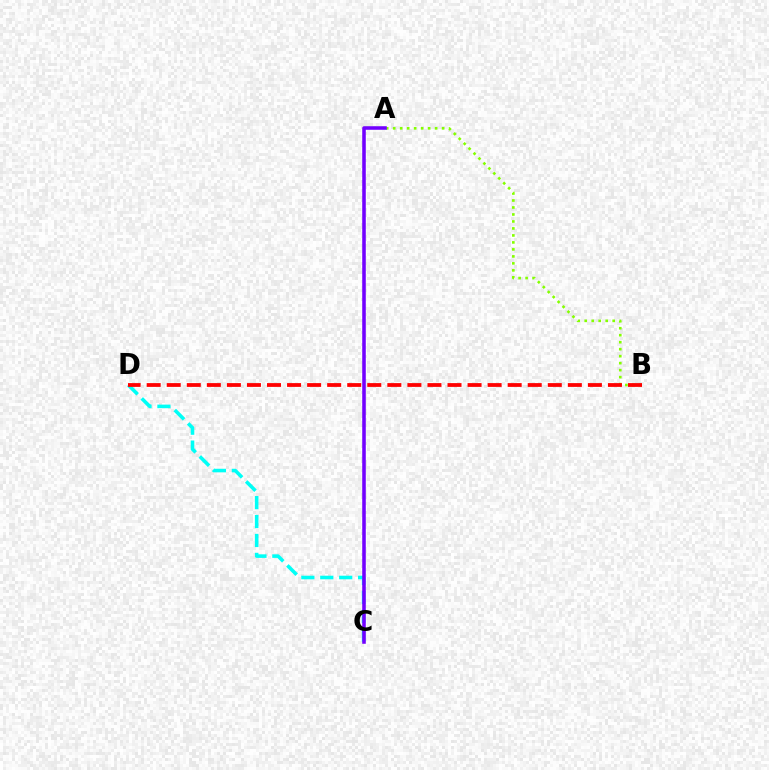{('C', 'D'): [{'color': '#00fff6', 'line_style': 'dashed', 'thickness': 2.57}], ('A', 'B'): [{'color': '#84ff00', 'line_style': 'dotted', 'thickness': 1.9}], ('B', 'D'): [{'color': '#ff0000', 'line_style': 'dashed', 'thickness': 2.72}], ('A', 'C'): [{'color': '#7200ff', 'line_style': 'solid', 'thickness': 2.56}]}